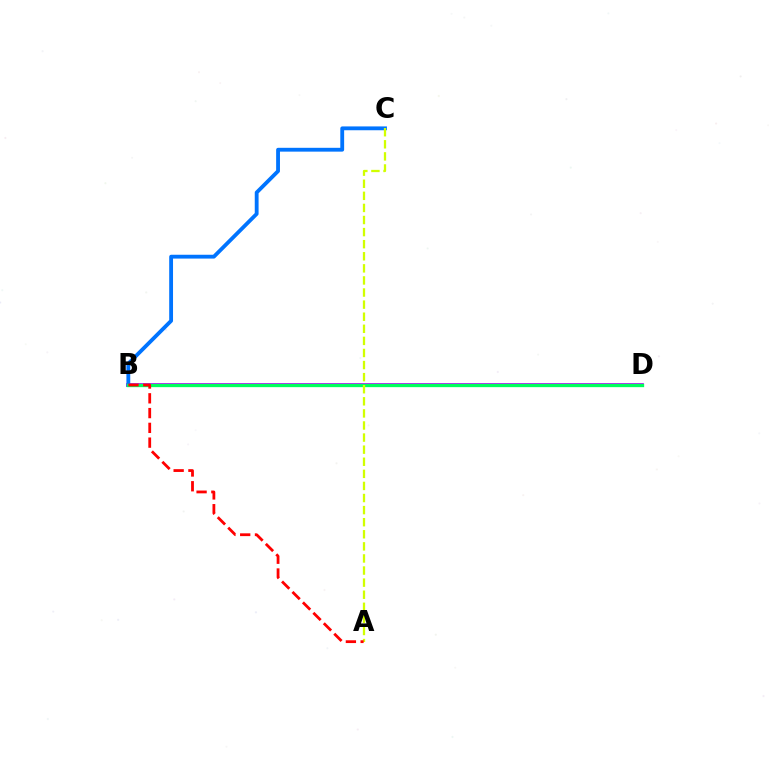{('B', 'D'): [{'color': '#b900ff', 'line_style': 'solid', 'thickness': 2.68}, {'color': '#00ff5c', 'line_style': 'solid', 'thickness': 2.39}], ('B', 'C'): [{'color': '#0074ff', 'line_style': 'solid', 'thickness': 2.76}], ('A', 'C'): [{'color': '#d1ff00', 'line_style': 'dashed', 'thickness': 1.64}], ('A', 'B'): [{'color': '#ff0000', 'line_style': 'dashed', 'thickness': 2.01}]}